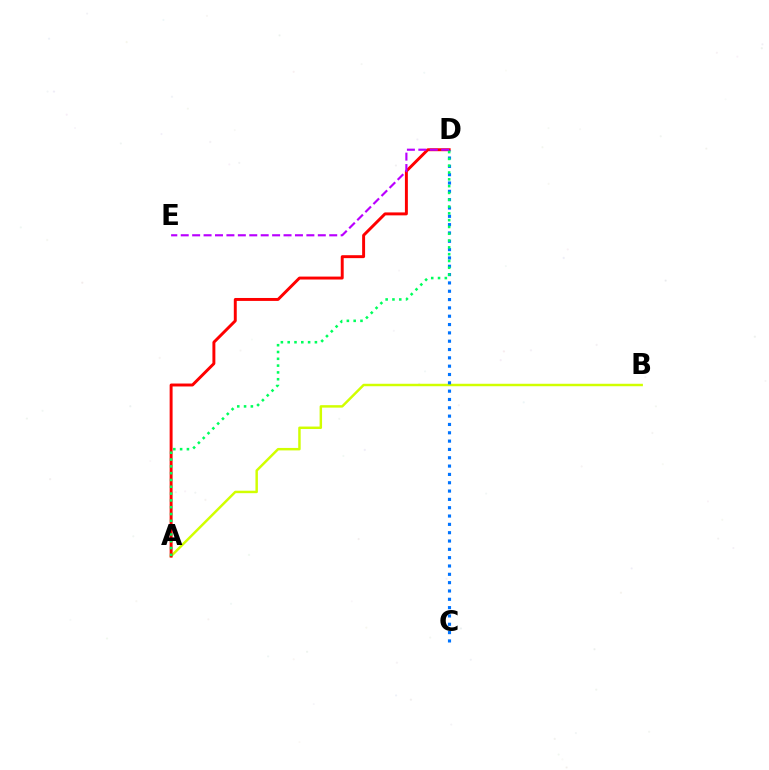{('A', 'B'): [{'color': '#d1ff00', 'line_style': 'solid', 'thickness': 1.77}], ('A', 'D'): [{'color': '#ff0000', 'line_style': 'solid', 'thickness': 2.12}, {'color': '#00ff5c', 'line_style': 'dotted', 'thickness': 1.85}], ('C', 'D'): [{'color': '#0074ff', 'line_style': 'dotted', 'thickness': 2.26}], ('D', 'E'): [{'color': '#b900ff', 'line_style': 'dashed', 'thickness': 1.55}]}